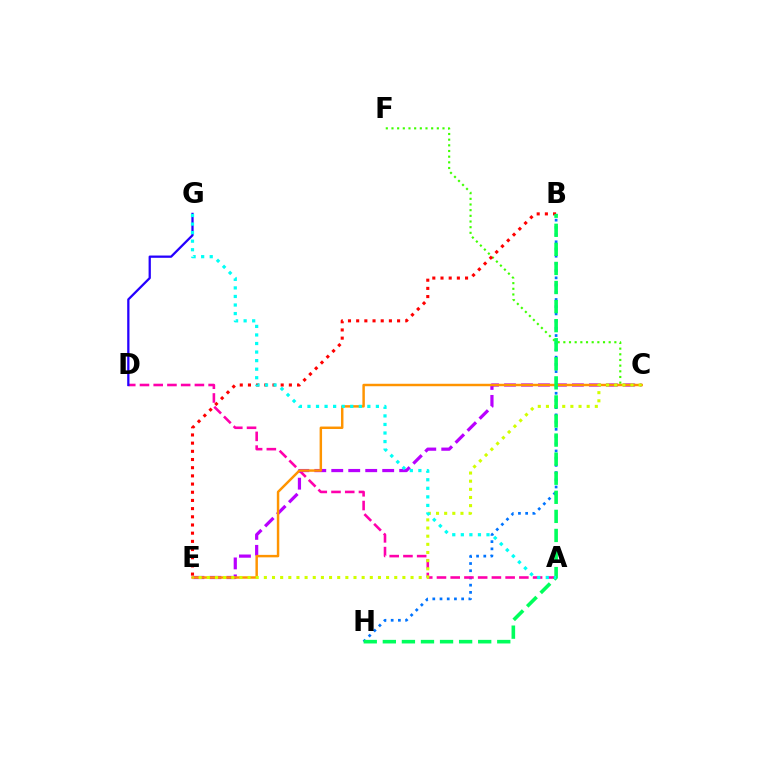{('B', 'H'): [{'color': '#0074ff', 'line_style': 'dotted', 'thickness': 1.96}, {'color': '#00ff5c', 'line_style': 'dashed', 'thickness': 2.59}], ('C', 'F'): [{'color': '#3dff00', 'line_style': 'dotted', 'thickness': 1.54}], ('A', 'D'): [{'color': '#ff00ac', 'line_style': 'dashed', 'thickness': 1.87}], ('C', 'E'): [{'color': '#b900ff', 'line_style': 'dashed', 'thickness': 2.31}, {'color': '#ff9400', 'line_style': 'solid', 'thickness': 1.77}, {'color': '#d1ff00', 'line_style': 'dotted', 'thickness': 2.21}], ('B', 'E'): [{'color': '#ff0000', 'line_style': 'dotted', 'thickness': 2.22}], ('D', 'G'): [{'color': '#2500ff', 'line_style': 'solid', 'thickness': 1.64}], ('A', 'G'): [{'color': '#00fff6', 'line_style': 'dotted', 'thickness': 2.32}]}